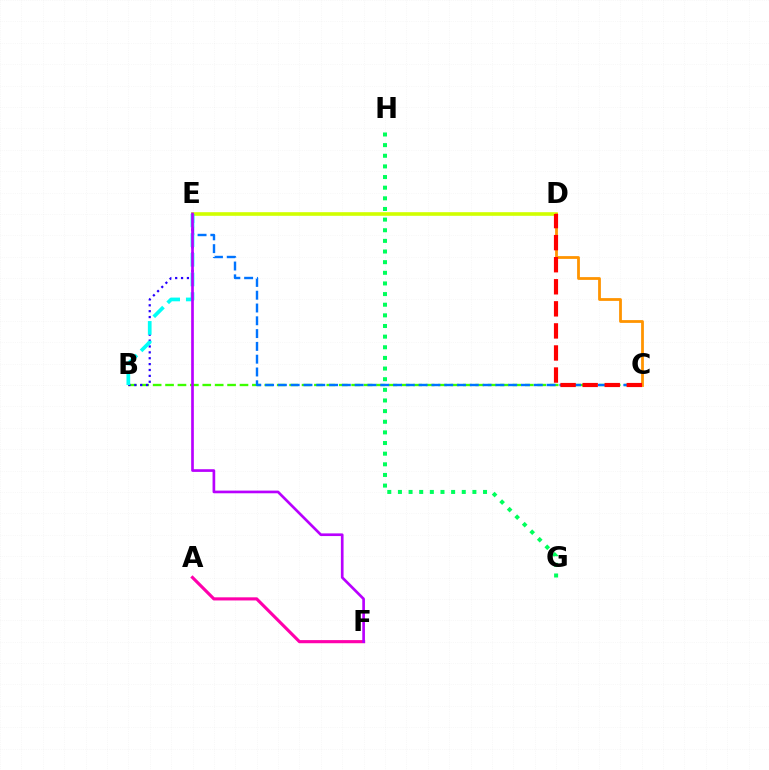{('B', 'C'): [{'color': '#3dff00', 'line_style': 'dashed', 'thickness': 1.69}], ('D', 'E'): [{'color': '#d1ff00', 'line_style': 'solid', 'thickness': 2.61}], ('C', 'E'): [{'color': '#0074ff', 'line_style': 'dashed', 'thickness': 1.74}], ('B', 'E'): [{'color': '#2500ff', 'line_style': 'dotted', 'thickness': 1.6}, {'color': '#00fff6', 'line_style': 'dashed', 'thickness': 2.67}], ('C', 'D'): [{'color': '#ff9400', 'line_style': 'solid', 'thickness': 2.0}, {'color': '#ff0000', 'line_style': 'dashed', 'thickness': 3.0}], ('A', 'F'): [{'color': '#ff00ac', 'line_style': 'solid', 'thickness': 2.25}], ('E', 'F'): [{'color': '#b900ff', 'line_style': 'solid', 'thickness': 1.93}], ('G', 'H'): [{'color': '#00ff5c', 'line_style': 'dotted', 'thickness': 2.89}]}